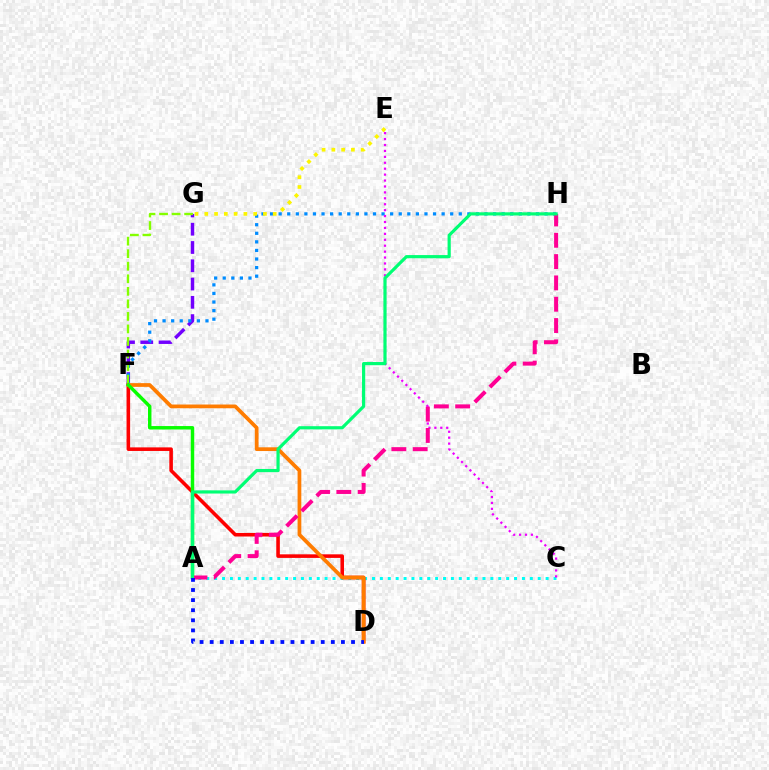{('A', 'C'): [{'color': '#00fff6', 'line_style': 'dotted', 'thickness': 2.14}], ('F', 'G'): [{'color': '#7200ff', 'line_style': 'dashed', 'thickness': 2.48}, {'color': '#84ff00', 'line_style': 'dashed', 'thickness': 1.7}], ('D', 'F'): [{'color': '#ff0000', 'line_style': 'solid', 'thickness': 2.58}, {'color': '#ff7c00', 'line_style': 'solid', 'thickness': 2.69}], ('F', 'H'): [{'color': '#008cff', 'line_style': 'dotted', 'thickness': 2.33}], ('C', 'E'): [{'color': '#ee00ff', 'line_style': 'dotted', 'thickness': 1.61}], ('A', 'F'): [{'color': '#08ff00', 'line_style': 'solid', 'thickness': 2.49}], ('A', 'H'): [{'color': '#ff0094', 'line_style': 'dashed', 'thickness': 2.9}, {'color': '#00ff74', 'line_style': 'solid', 'thickness': 2.29}], ('E', 'G'): [{'color': '#fcf500', 'line_style': 'dotted', 'thickness': 2.66}], ('A', 'D'): [{'color': '#0010ff', 'line_style': 'dotted', 'thickness': 2.74}]}